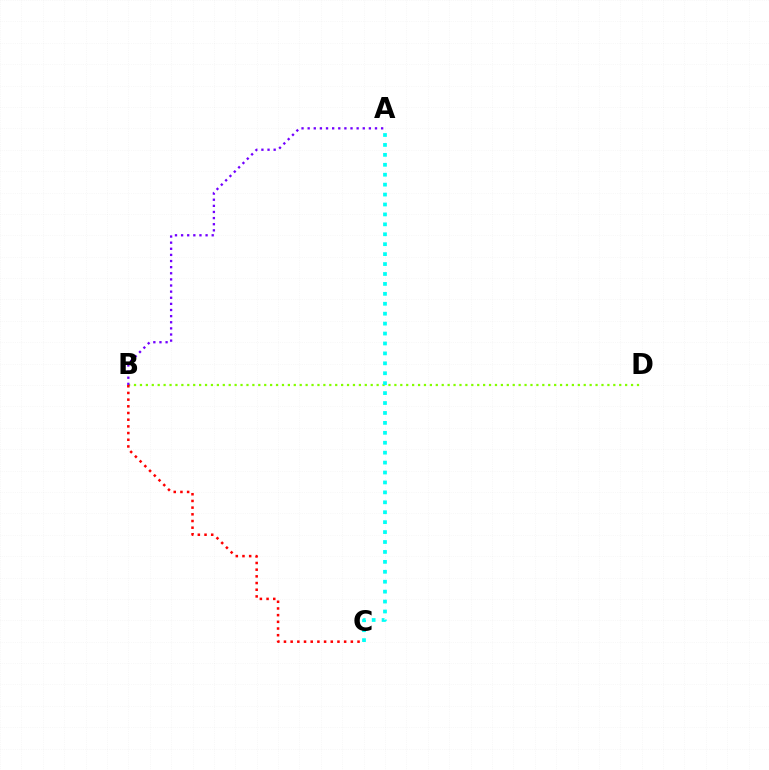{('B', 'D'): [{'color': '#84ff00', 'line_style': 'dotted', 'thickness': 1.61}], ('B', 'C'): [{'color': '#ff0000', 'line_style': 'dotted', 'thickness': 1.82}], ('A', 'C'): [{'color': '#00fff6', 'line_style': 'dotted', 'thickness': 2.7}], ('A', 'B'): [{'color': '#7200ff', 'line_style': 'dotted', 'thickness': 1.66}]}